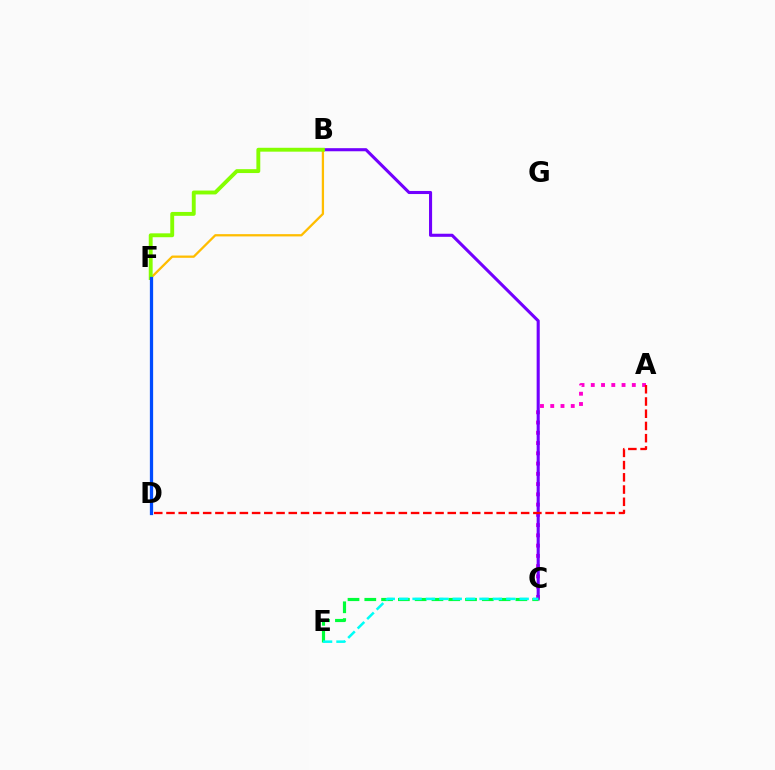{('A', 'C'): [{'color': '#ff00cf', 'line_style': 'dotted', 'thickness': 2.79}], ('B', 'C'): [{'color': '#7200ff', 'line_style': 'solid', 'thickness': 2.22}], ('C', 'E'): [{'color': '#00ff39', 'line_style': 'dashed', 'thickness': 2.28}, {'color': '#00fff6', 'line_style': 'dashed', 'thickness': 1.82}], ('B', 'F'): [{'color': '#ffbd00', 'line_style': 'solid', 'thickness': 1.64}, {'color': '#84ff00', 'line_style': 'solid', 'thickness': 2.8}], ('A', 'D'): [{'color': '#ff0000', 'line_style': 'dashed', 'thickness': 1.66}], ('D', 'F'): [{'color': '#004bff', 'line_style': 'solid', 'thickness': 2.35}]}